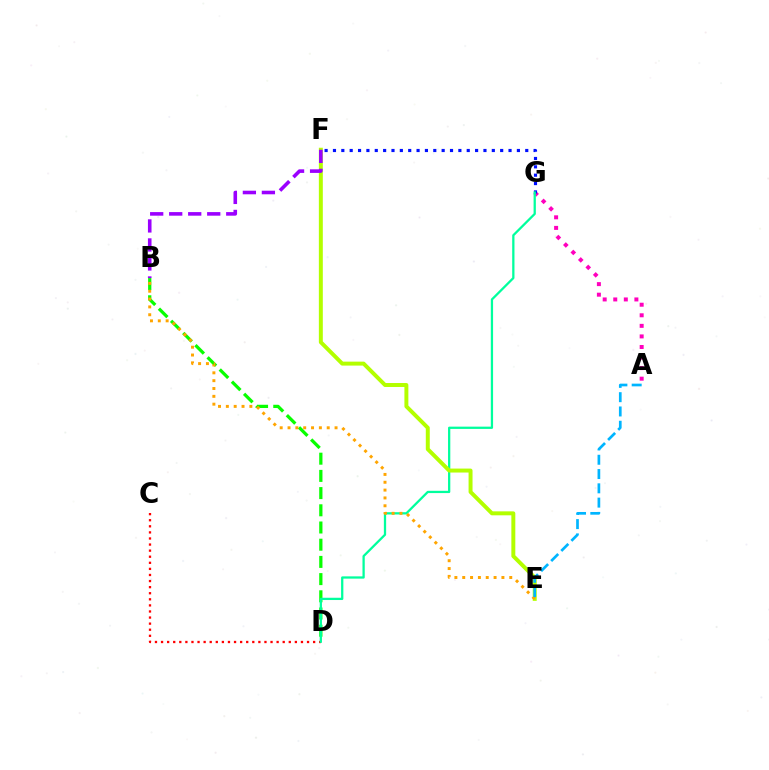{('C', 'D'): [{'color': '#ff0000', 'line_style': 'dotted', 'thickness': 1.65}], ('B', 'D'): [{'color': '#08ff00', 'line_style': 'dashed', 'thickness': 2.34}], ('A', 'G'): [{'color': '#ff00bd', 'line_style': 'dotted', 'thickness': 2.87}], ('F', 'G'): [{'color': '#0010ff', 'line_style': 'dotted', 'thickness': 2.27}], ('D', 'G'): [{'color': '#00ff9d', 'line_style': 'solid', 'thickness': 1.63}], ('E', 'F'): [{'color': '#b3ff00', 'line_style': 'solid', 'thickness': 2.85}], ('B', 'E'): [{'color': '#ffa500', 'line_style': 'dotted', 'thickness': 2.13}], ('B', 'F'): [{'color': '#9b00ff', 'line_style': 'dashed', 'thickness': 2.58}], ('A', 'E'): [{'color': '#00b5ff', 'line_style': 'dashed', 'thickness': 1.94}]}